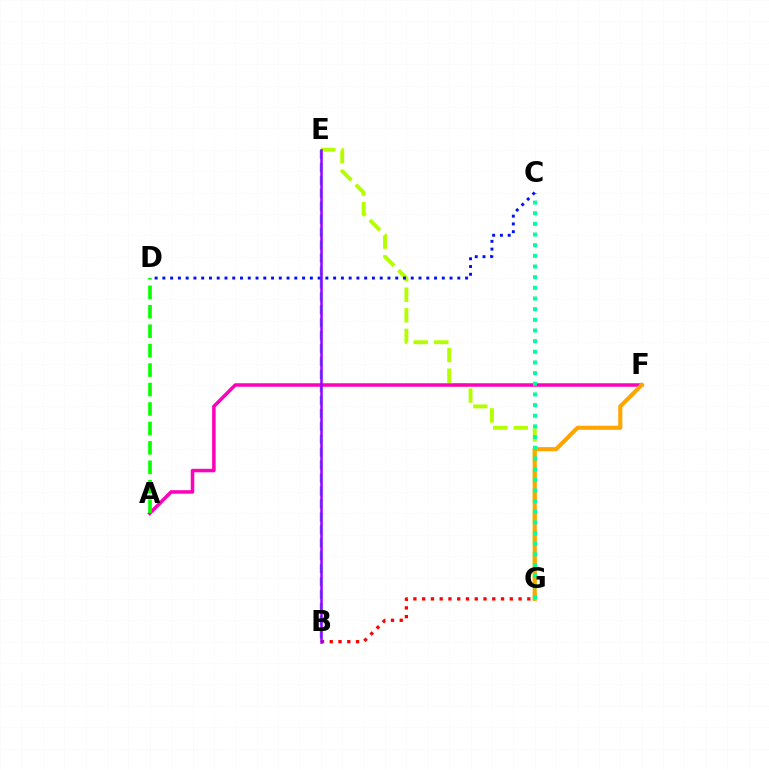{('B', 'E'): [{'color': '#00b5ff', 'line_style': 'dashed', 'thickness': 1.76}, {'color': '#9b00ff', 'line_style': 'solid', 'thickness': 1.81}], ('E', 'G'): [{'color': '#b3ff00', 'line_style': 'dashed', 'thickness': 2.8}], ('A', 'F'): [{'color': '#ff00bd', 'line_style': 'solid', 'thickness': 2.53}], ('A', 'D'): [{'color': '#08ff00', 'line_style': 'dashed', 'thickness': 2.64}], ('F', 'G'): [{'color': '#ffa500', 'line_style': 'solid', 'thickness': 2.96}], ('B', 'G'): [{'color': '#ff0000', 'line_style': 'dotted', 'thickness': 2.38}], ('C', 'G'): [{'color': '#00ff9d', 'line_style': 'dotted', 'thickness': 2.9}], ('C', 'D'): [{'color': '#0010ff', 'line_style': 'dotted', 'thickness': 2.11}]}